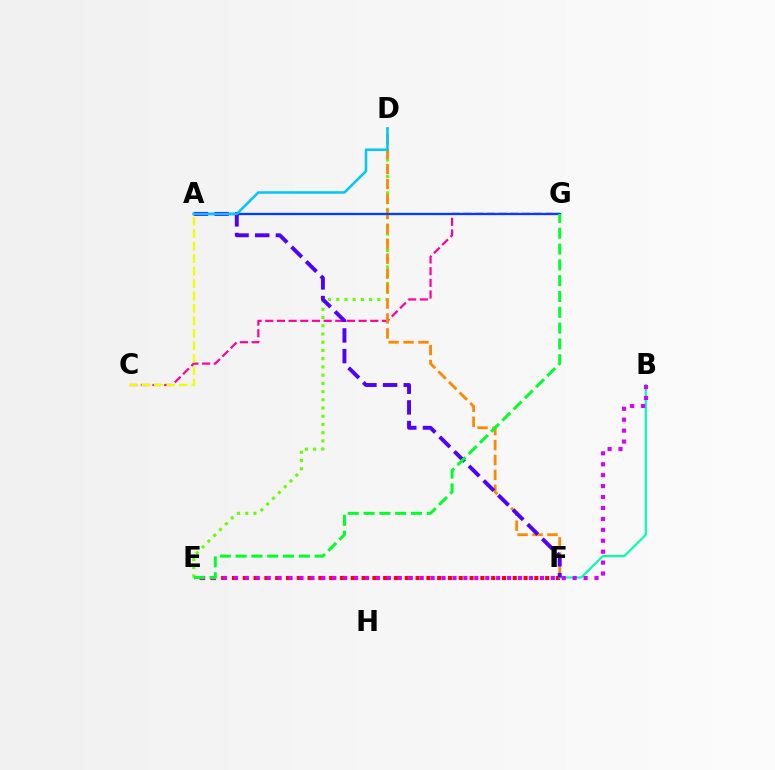{('D', 'E'): [{'color': '#66ff00', 'line_style': 'dotted', 'thickness': 2.24}], ('E', 'F'): [{'color': '#ff0000', 'line_style': 'dotted', 'thickness': 2.93}], ('C', 'G'): [{'color': '#ff00a0', 'line_style': 'dashed', 'thickness': 1.59}], ('D', 'F'): [{'color': '#ff8800', 'line_style': 'dashed', 'thickness': 2.03}], ('B', 'F'): [{'color': '#00ffaf', 'line_style': 'solid', 'thickness': 1.55}], ('A', 'G'): [{'color': '#003fff', 'line_style': 'solid', 'thickness': 1.67}], ('A', 'F'): [{'color': '#4f00ff', 'line_style': 'dashed', 'thickness': 2.81}], ('A', 'C'): [{'color': '#eeff00', 'line_style': 'dashed', 'thickness': 1.69}], ('B', 'E'): [{'color': '#d600ff', 'line_style': 'dotted', 'thickness': 2.97}], ('E', 'G'): [{'color': '#00ff27', 'line_style': 'dashed', 'thickness': 2.15}], ('A', 'D'): [{'color': '#00c7ff', 'line_style': 'solid', 'thickness': 1.82}]}